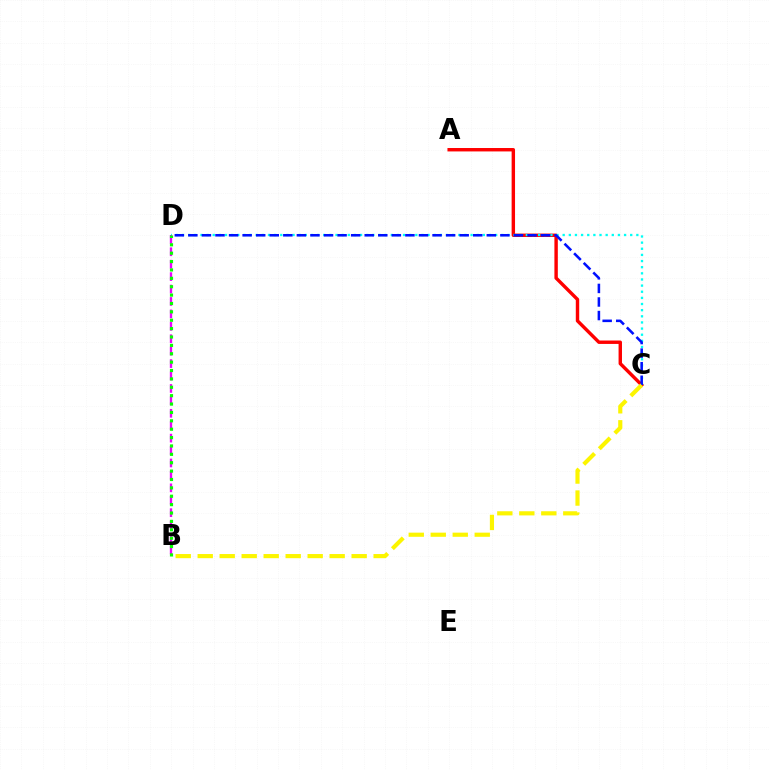{('A', 'C'): [{'color': '#ff0000', 'line_style': 'solid', 'thickness': 2.46}], ('C', 'D'): [{'color': '#00fff6', 'line_style': 'dotted', 'thickness': 1.67}, {'color': '#0010ff', 'line_style': 'dashed', 'thickness': 1.84}], ('B', 'D'): [{'color': '#ee00ff', 'line_style': 'dashed', 'thickness': 1.69}, {'color': '#08ff00', 'line_style': 'dotted', 'thickness': 2.28}], ('B', 'C'): [{'color': '#fcf500', 'line_style': 'dashed', 'thickness': 2.99}]}